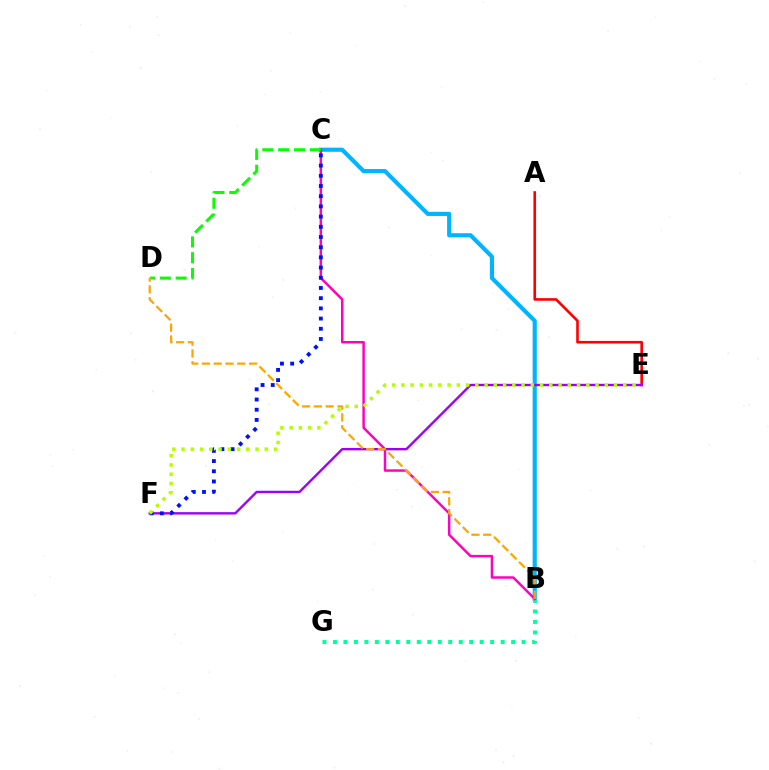{('B', 'C'): [{'color': '#00b5ff', 'line_style': 'solid', 'thickness': 2.98}, {'color': '#ff00bd', 'line_style': 'solid', 'thickness': 1.78}], ('A', 'E'): [{'color': '#ff0000', 'line_style': 'solid', 'thickness': 1.89}], ('B', 'G'): [{'color': '#00ff9d', 'line_style': 'dotted', 'thickness': 2.85}], ('E', 'F'): [{'color': '#9b00ff', 'line_style': 'solid', 'thickness': 1.71}, {'color': '#b3ff00', 'line_style': 'dotted', 'thickness': 2.51}], ('C', 'F'): [{'color': '#0010ff', 'line_style': 'dotted', 'thickness': 2.77}], ('C', 'D'): [{'color': '#08ff00', 'line_style': 'dashed', 'thickness': 2.15}], ('B', 'D'): [{'color': '#ffa500', 'line_style': 'dashed', 'thickness': 1.6}]}